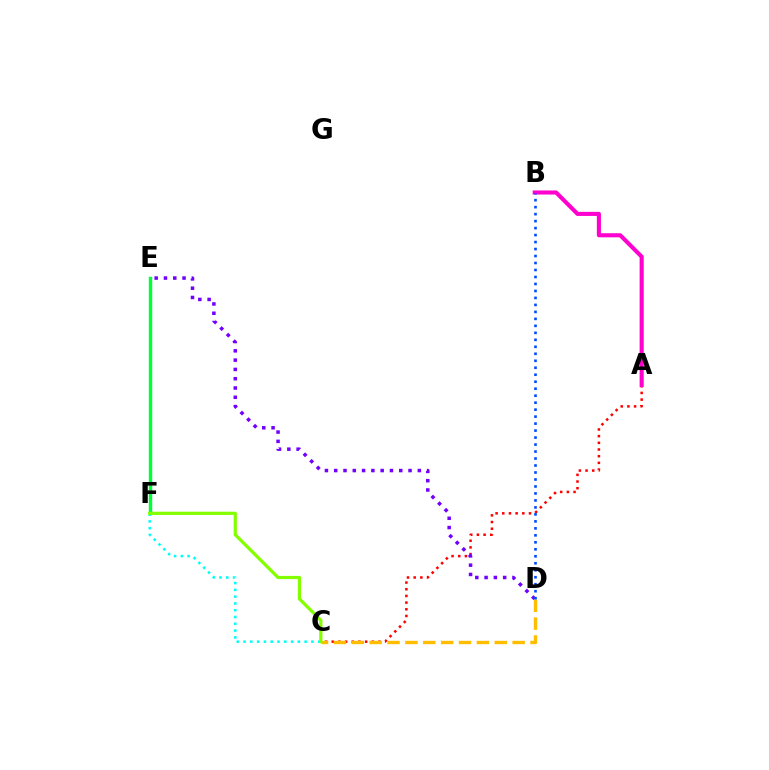{('A', 'C'): [{'color': '#ff0000', 'line_style': 'dotted', 'thickness': 1.81}], ('D', 'E'): [{'color': '#7200ff', 'line_style': 'dotted', 'thickness': 2.52}], ('C', 'D'): [{'color': '#ffbd00', 'line_style': 'dashed', 'thickness': 2.43}], ('E', 'F'): [{'color': '#00ff39', 'line_style': 'solid', 'thickness': 2.47}], ('C', 'F'): [{'color': '#00fff6', 'line_style': 'dotted', 'thickness': 1.84}, {'color': '#84ff00', 'line_style': 'solid', 'thickness': 2.32}], ('A', 'B'): [{'color': '#ff00cf', 'line_style': 'solid', 'thickness': 2.95}], ('B', 'D'): [{'color': '#004bff', 'line_style': 'dotted', 'thickness': 1.9}]}